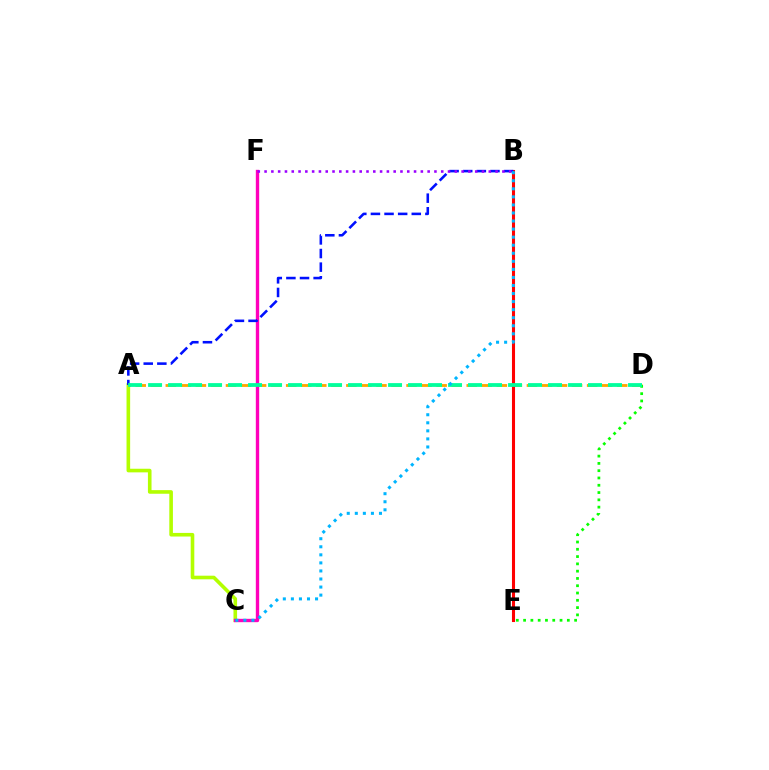{('A', 'C'): [{'color': '#b3ff00', 'line_style': 'solid', 'thickness': 2.6}], ('A', 'D'): [{'color': '#ffa500', 'line_style': 'dashed', 'thickness': 2.04}, {'color': '#00ff9d', 'line_style': 'dashed', 'thickness': 2.72}], ('C', 'F'): [{'color': '#ff00bd', 'line_style': 'solid', 'thickness': 2.42}], ('B', 'E'): [{'color': '#ff0000', 'line_style': 'solid', 'thickness': 2.21}], ('D', 'E'): [{'color': '#08ff00', 'line_style': 'dotted', 'thickness': 1.98}], ('A', 'B'): [{'color': '#0010ff', 'line_style': 'dashed', 'thickness': 1.85}], ('B', 'F'): [{'color': '#9b00ff', 'line_style': 'dotted', 'thickness': 1.85}], ('B', 'C'): [{'color': '#00b5ff', 'line_style': 'dotted', 'thickness': 2.19}]}